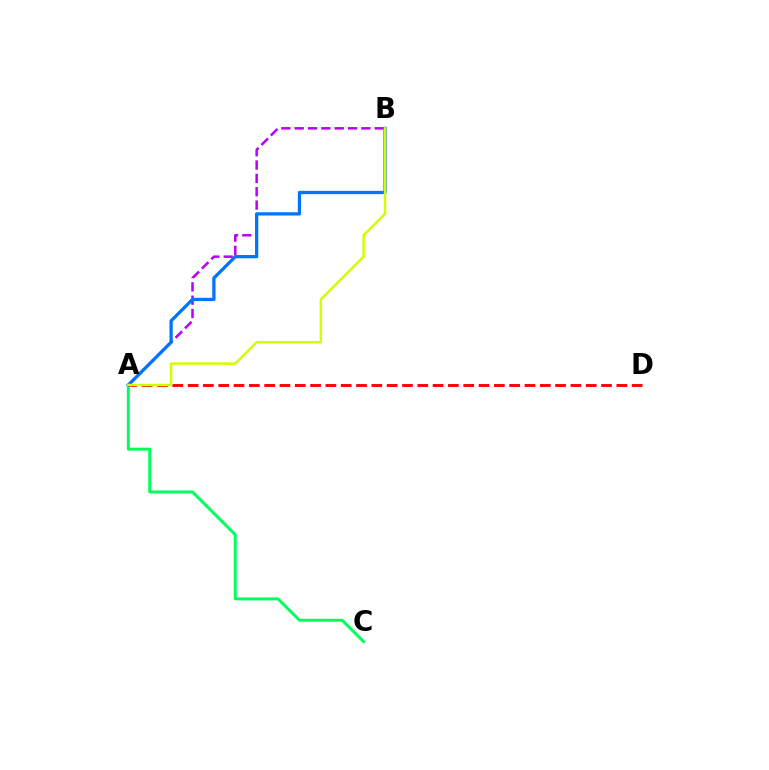{('A', 'D'): [{'color': '#ff0000', 'line_style': 'dashed', 'thickness': 2.08}], ('A', 'B'): [{'color': '#b900ff', 'line_style': 'dashed', 'thickness': 1.81}, {'color': '#0074ff', 'line_style': 'solid', 'thickness': 2.35}, {'color': '#d1ff00', 'line_style': 'solid', 'thickness': 1.77}], ('A', 'C'): [{'color': '#00ff5c', 'line_style': 'solid', 'thickness': 2.14}]}